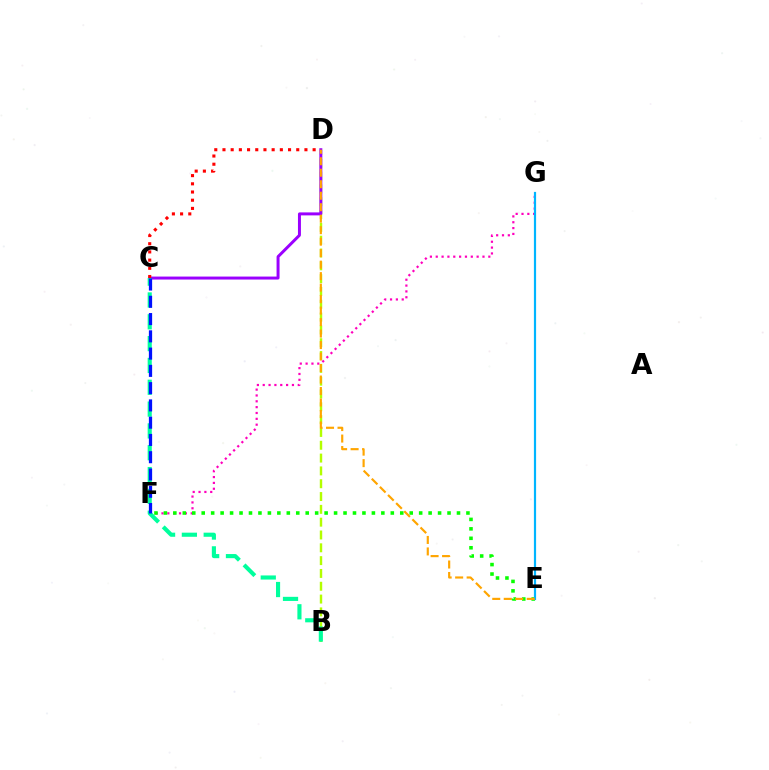{('B', 'D'): [{'color': '#b3ff00', 'line_style': 'dashed', 'thickness': 1.74}], ('F', 'G'): [{'color': '#ff00bd', 'line_style': 'dotted', 'thickness': 1.59}], ('C', 'D'): [{'color': '#9b00ff', 'line_style': 'solid', 'thickness': 2.14}, {'color': '#ff0000', 'line_style': 'dotted', 'thickness': 2.23}], ('B', 'C'): [{'color': '#00ff9d', 'line_style': 'dashed', 'thickness': 2.96}], ('E', 'F'): [{'color': '#08ff00', 'line_style': 'dotted', 'thickness': 2.57}], ('E', 'G'): [{'color': '#00b5ff', 'line_style': 'solid', 'thickness': 1.58}], ('C', 'F'): [{'color': '#0010ff', 'line_style': 'dashed', 'thickness': 2.35}], ('D', 'E'): [{'color': '#ffa500', 'line_style': 'dashed', 'thickness': 1.56}]}